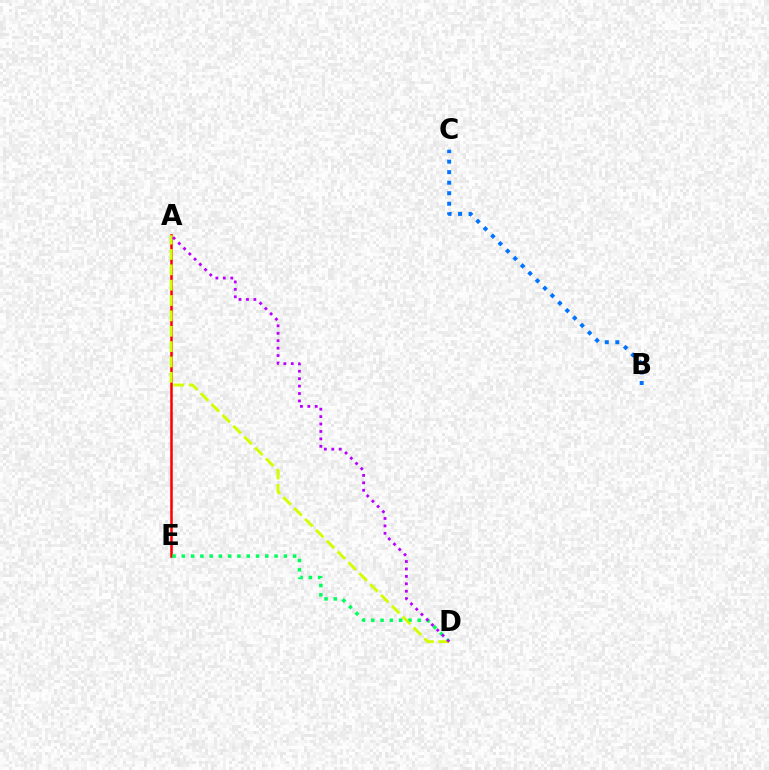{('A', 'E'): [{'color': '#ff0000', 'line_style': 'solid', 'thickness': 1.82}], ('D', 'E'): [{'color': '#00ff5c', 'line_style': 'dotted', 'thickness': 2.52}], ('B', 'C'): [{'color': '#0074ff', 'line_style': 'dotted', 'thickness': 2.86}], ('A', 'D'): [{'color': '#d1ff00', 'line_style': 'dashed', 'thickness': 2.09}, {'color': '#b900ff', 'line_style': 'dotted', 'thickness': 2.02}]}